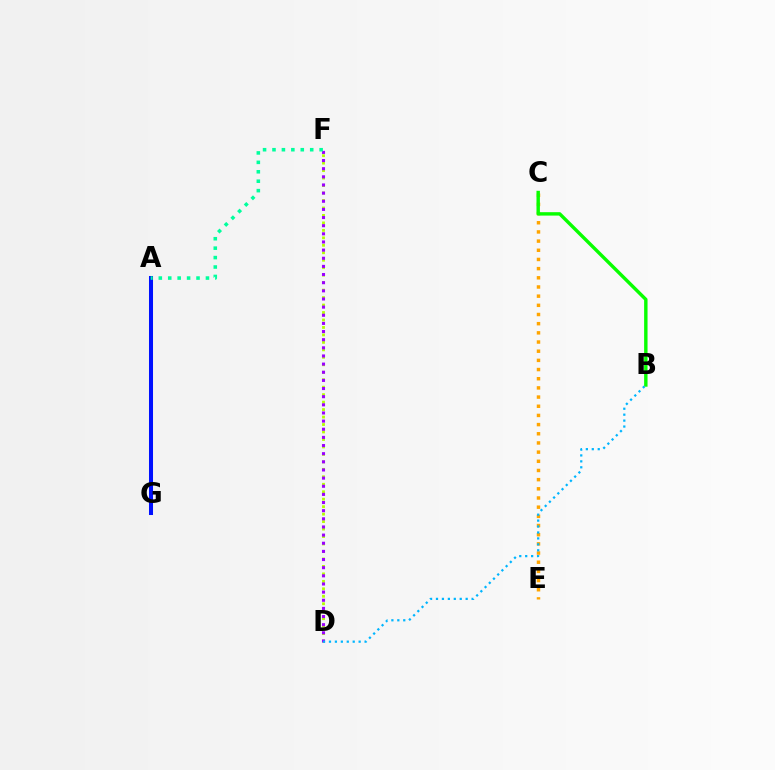{('C', 'E'): [{'color': '#ffa500', 'line_style': 'dotted', 'thickness': 2.49}], ('D', 'F'): [{'color': '#b3ff00', 'line_style': 'dotted', 'thickness': 2.03}, {'color': '#9b00ff', 'line_style': 'dotted', 'thickness': 2.21}], ('A', 'G'): [{'color': '#ff0000', 'line_style': 'dashed', 'thickness': 1.96}, {'color': '#ff00bd', 'line_style': 'solid', 'thickness': 1.67}, {'color': '#0010ff', 'line_style': 'solid', 'thickness': 2.9}], ('B', 'C'): [{'color': '#08ff00', 'line_style': 'solid', 'thickness': 2.46}], ('B', 'D'): [{'color': '#00b5ff', 'line_style': 'dotted', 'thickness': 1.61}], ('A', 'F'): [{'color': '#00ff9d', 'line_style': 'dotted', 'thickness': 2.56}]}